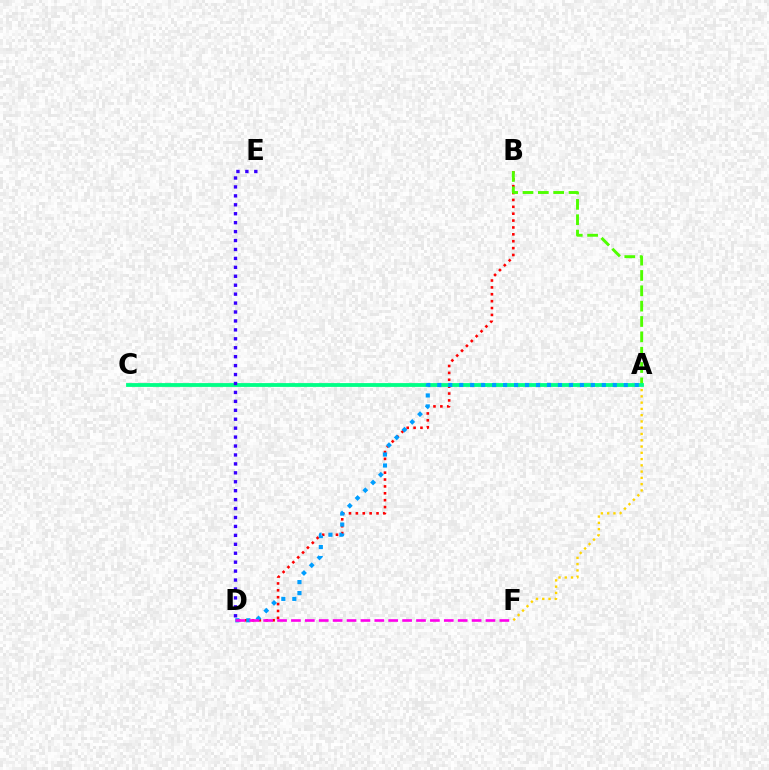{('B', 'D'): [{'color': '#ff0000', 'line_style': 'dotted', 'thickness': 1.87}], ('A', 'F'): [{'color': '#ffd500', 'line_style': 'dotted', 'thickness': 1.7}], ('A', 'B'): [{'color': '#4fff00', 'line_style': 'dashed', 'thickness': 2.08}], ('A', 'C'): [{'color': '#00ff86', 'line_style': 'solid', 'thickness': 2.75}], ('A', 'D'): [{'color': '#009eff', 'line_style': 'dotted', 'thickness': 2.98}], ('D', 'F'): [{'color': '#ff00ed', 'line_style': 'dashed', 'thickness': 1.89}], ('D', 'E'): [{'color': '#3700ff', 'line_style': 'dotted', 'thickness': 2.43}]}